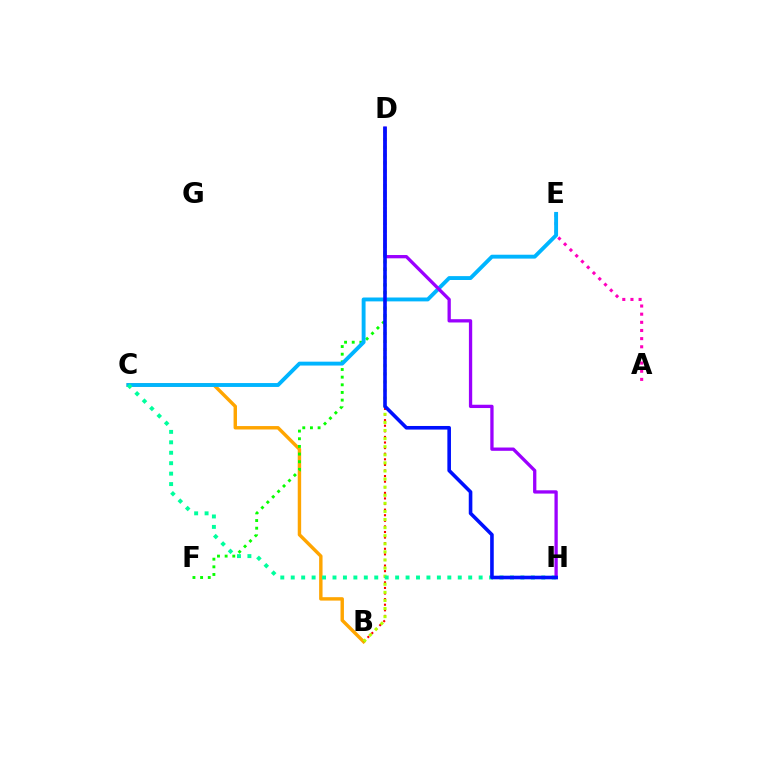{('A', 'E'): [{'color': '#ff00bd', 'line_style': 'dotted', 'thickness': 2.21}], ('B', 'C'): [{'color': '#ffa500', 'line_style': 'solid', 'thickness': 2.46}], ('D', 'F'): [{'color': '#08ff00', 'line_style': 'dotted', 'thickness': 2.08}], ('B', 'D'): [{'color': '#ff0000', 'line_style': 'dotted', 'thickness': 1.52}, {'color': '#b3ff00', 'line_style': 'dotted', 'thickness': 2.2}], ('C', 'E'): [{'color': '#00b5ff', 'line_style': 'solid', 'thickness': 2.8}], ('C', 'H'): [{'color': '#00ff9d', 'line_style': 'dotted', 'thickness': 2.84}], ('D', 'H'): [{'color': '#9b00ff', 'line_style': 'solid', 'thickness': 2.37}, {'color': '#0010ff', 'line_style': 'solid', 'thickness': 2.59}]}